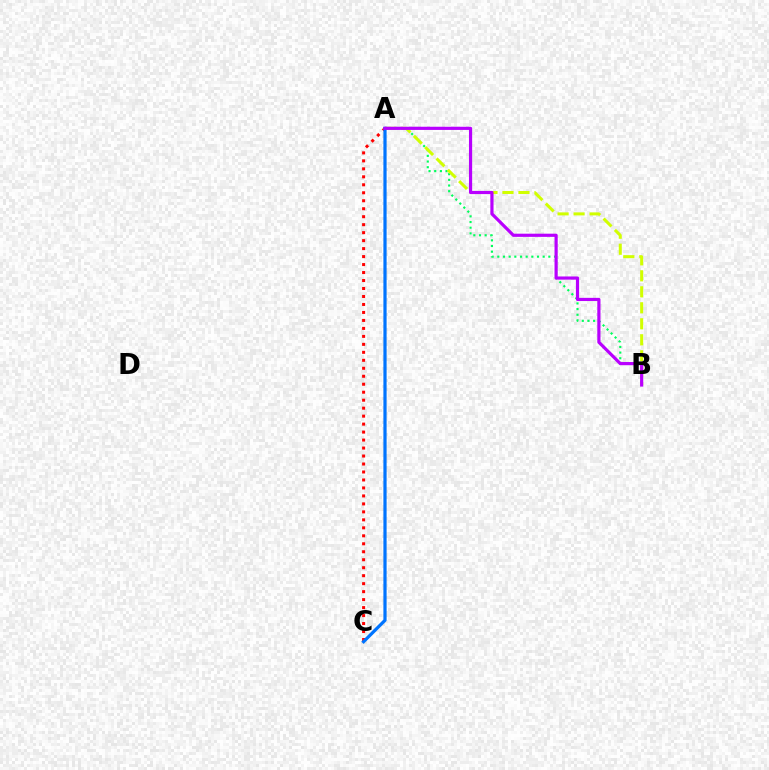{('A', 'B'): [{'color': '#00ff5c', 'line_style': 'dotted', 'thickness': 1.54}, {'color': '#d1ff00', 'line_style': 'dashed', 'thickness': 2.17}, {'color': '#b900ff', 'line_style': 'solid', 'thickness': 2.29}], ('A', 'C'): [{'color': '#ff0000', 'line_style': 'dotted', 'thickness': 2.17}, {'color': '#0074ff', 'line_style': 'solid', 'thickness': 2.31}]}